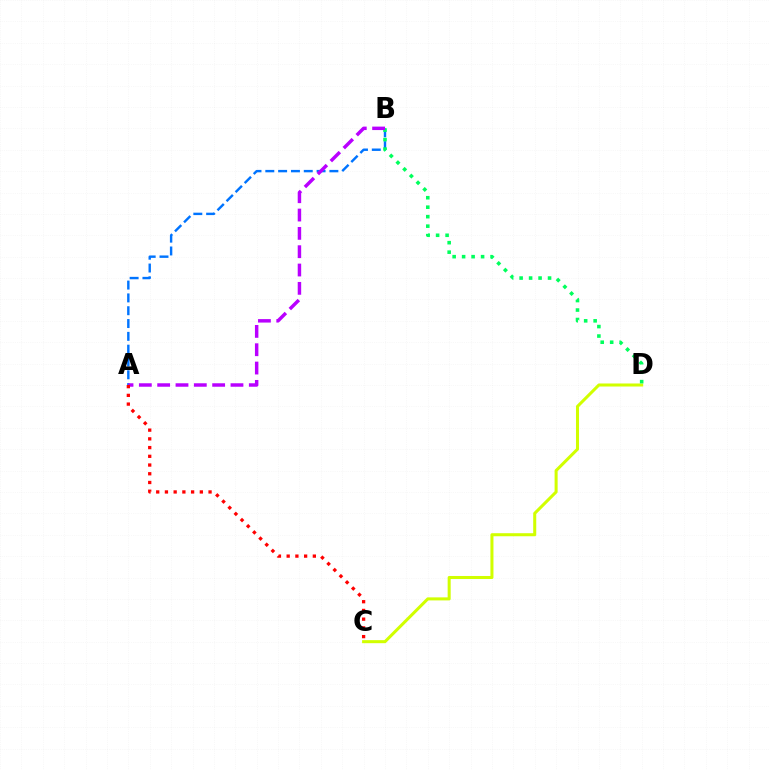{('A', 'B'): [{'color': '#0074ff', 'line_style': 'dashed', 'thickness': 1.74}, {'color': '#b900ff', 'line_style': 'dashed', 'thickness': 2.49}], ('C', 'D'): [{'color': '#d1ff00', 'line_style': 'solid', 'thickness': 2.19}], ('B', 'D'): [{'color': '#00ff5c', 'line_style': 'dotted', 'thickness': 2.58}], ('A', 'C'): [{'color': '#ff0000', 'line_style': 'dotted', 'thickness': 2.37}]}